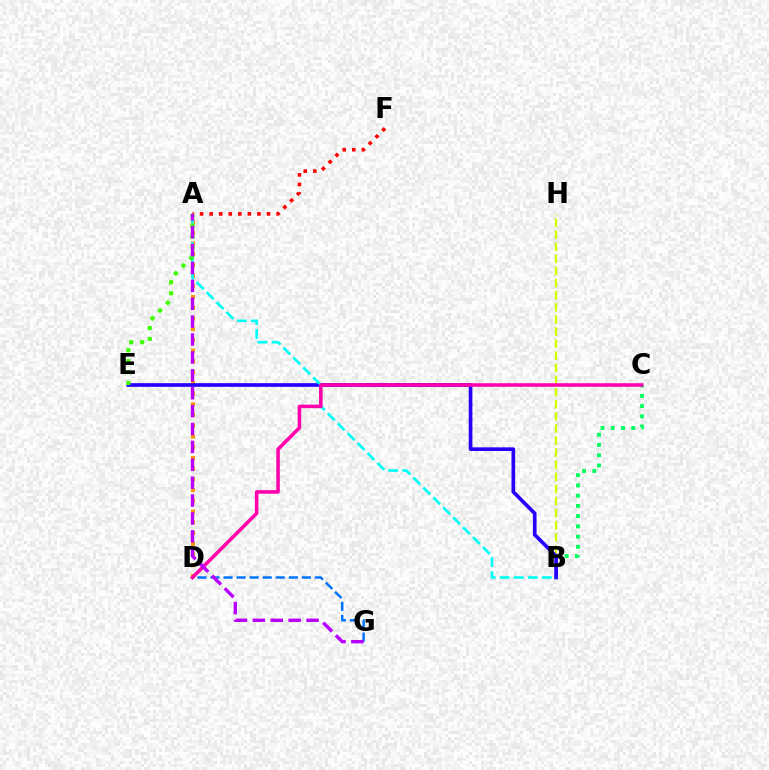{('A', 'D'): [{'color': '#ff9400', 'line_style': 'dotted', 'thickness': 2.92}], ('D', 'G'): [{'color': '#0074ff', 'line_style': 'dashed', 'thickness': 1.77}], ('B', 'C'): [{'color': '#00ff5c', 'line_style': 'dotted', 'thickness': 2.78}], ('B', 'H'): [{'color': '#d1ff00', 'line_style': 'dashed', 'thickness': 1.65}], ('B', 'E'): [{'color': '#2500ff', 'line_style': 'solid', 'thickness': 2.64}], ('A', 'B'): [{'color': '#00fff6', 'line_style': 'dashed', 'thickness': 1.91}], ('A', 'E'): [{'color': '#3dff00', 'line_style': 'dotted', 'thickness': 2.96}], ('A', 'F'): [{'color': '#ff0000', 'line_style': 'dotted', 'thickness': 2.6}], ('C', 'D'): [{'color': '#ff00ac', 'line_style': 'solid', 'thickness': 2.56}], ('A', 'G'): [{'color': '#b900ff', 'line_style': 'dashed', 'thickness': 2.43}]}